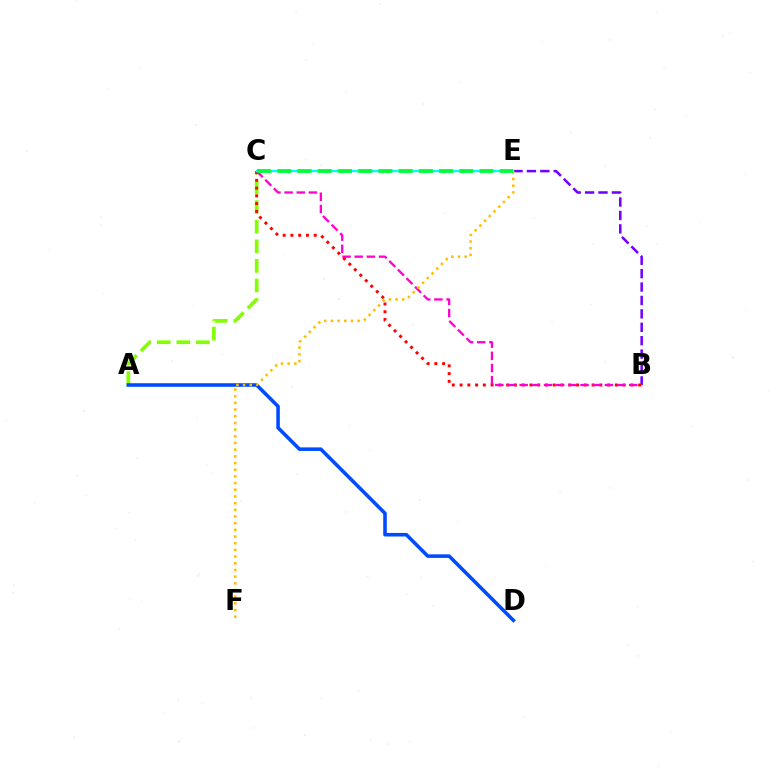{('A', 'C'): [{'color': '#84ff00', 'line_style': 'dashed', 'thickness': 2.66}], ('B', 'E'): [{'color': '#7200ff', 'line_style': 'dashed', 'thickness': 1.82}], ('B', 'C'): [{'color': '#ff0000', 'line_style': 'dotted', 'thickness': 2.11}, {'color': '#ff00cf', 'line_style': 'dashed', 'thickness': 1.65}], ('C', 'E'): [{'color': '#00fff6', 'line_style': 'solid', 'thickness': 1.66}, {'color': '#00ff39', 'line_style': 'dashed', 'thickness': 2.75}], ('A', 'D'): [{'color': '#004bff', 'line_style': 'solid', 'thickness': 2.57}], ('E', 'F'): [{'color': '#ffbd00', 'line_style': 'dotted', 'thickness': 1.82}]}